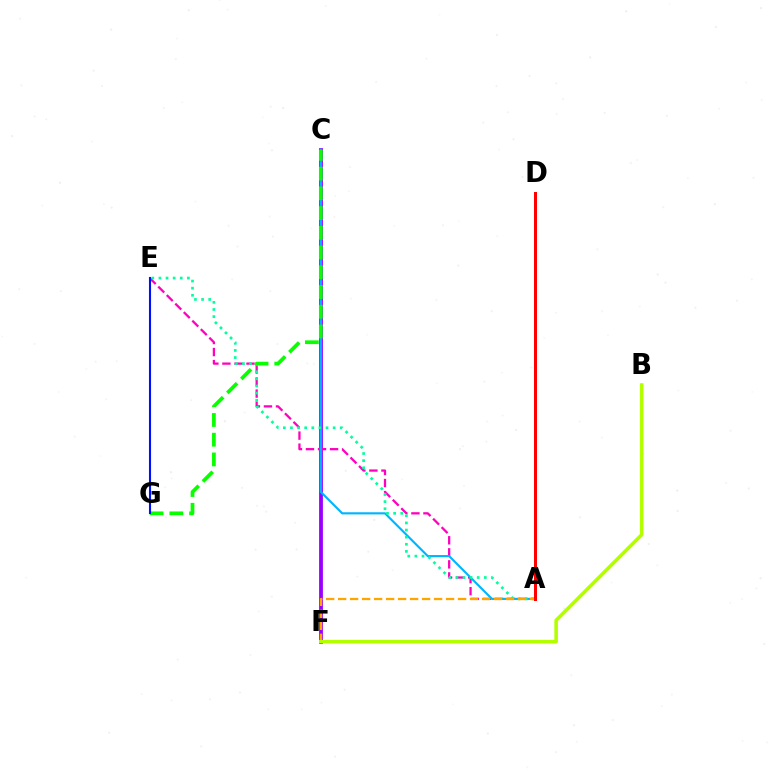{('C', 'F'): [{'color': '#9b00ff', 'line_style': 'solid', 'thickness': 2.74}], ('A', 'E'): [{'color': '#ff00bd', 'line_style': 'dashed', 'thickness': 1.64}, {'color': '#00ff9d', 'line_style': 'dotted', 'thickness': 1.93}], ('A', 'C'): [{'color': '#00b5ff', 'line_style': 'solid', 'thickness': 1.54}], ('C', 'G'): [{'color': '#08ff00', 'line_style': 'dashed', 'thickness': 2.68}], ('A', 'F'): [{'color': '#ffa500', 'line_style': 'dashed', 'thickness': 1.63}], ('B', 'F'): [{'color': '#b3ff00', 'line_style': 'solid', 'thickness': 2.57}], ('E', 'G'): [{'color': '#0010ff', 'line_style': 'solid', 'thickness': 1.5}], ('A', 'D'): [{'color': '#ff0000', 'line_style': 'solid', 'thickness': 2.17}]}